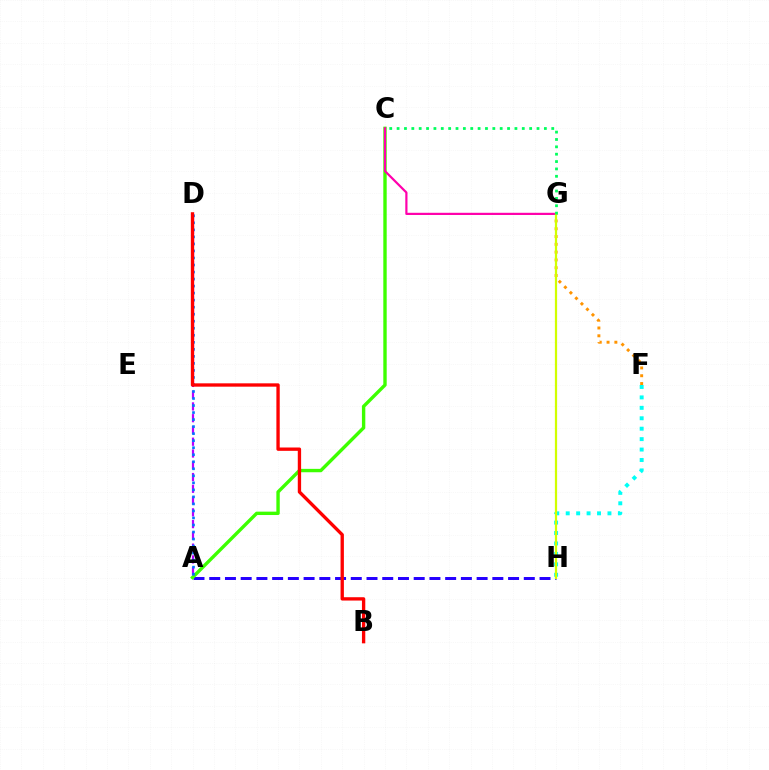{('A', 'H'): [{'color': '#2500ff', 'line_style': 'dashed', 'thickness': 2.14}], ('A', 'C'): [{'color': '#3dff00', 'line_style': 'solid', 'thickness': 2.44}], ('A', 'D'): [{'color': '#b900ff', 'line_style': 'dashed', 'thickness': 1.6}, {'color': '#0074ff', 'line_style': 'dotted', 'thickness': 1.91}], ('F', 'G'): [{'color': '#ff9400', 'line_style': 'dotted', 'thickness': 2.12}], ('F', 'H'): [{'color': '#00fff6', 'line_style': 'dotted', 'thickness': 2.83}], ('C', 'G'): [{'color': '#ff00ac', 'line_style': 'solid', 'thickness': 1.58}, {'color': '#00ff5c', 'line_style': 'dotted', 'thickness': 2.0}], ('B', 'D'): [{'color': '#ff0000', 'line_style': 'solid', 'thickness': 2.4}], ('G', 'H'): [{'color': '#d1ff00', 'line_style': 'solid', 'thickness': 1.6}]}